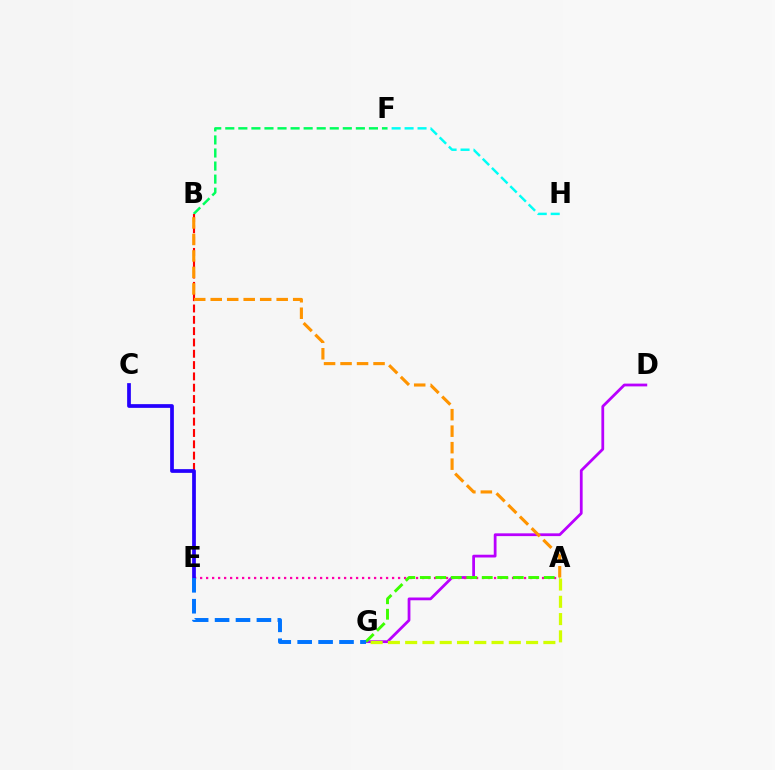{('B', 'F'): [{'color': '#00ff5c', 'line_style': 'dashed', 'thickness': 1.77}], ('D', 'G'): [{'color': '#b900ff', 'line_style': 'solid', 'thickness': 2.0}], ('F', 'H'): [{'color': '#00fff6', 'line_style': 'dashed', 'thickness': 1.76}], ('B', 'E'): [{'color': '#ff0000', 'line_style': 'dashed', 'thickness': 1.54}], ('A', 'E'): [{'color': '#ff00ac', 'line_style': 'dotted', 'thickness': 1.63}], ('A', 'G'): [{'color': '#3dff00', 'line_style': 'dashed', 'thickness': 2.1}, {'color': '#d1ff00', 'line_style': 'dashed', 'thickness': 2.35}], ('A', 'B'): [{'color': '#ff9400', 'line_style': 'dashed', 'thickness': 2.24}], ('C', 'E'): [{'color': '#2500ff', 'line_style': 'solid', 'thickness': 2.68}], ('E', 'G'): [{'color': '#0074ff', 'line_style': 'dashed', 'thickness': 2.84}]}